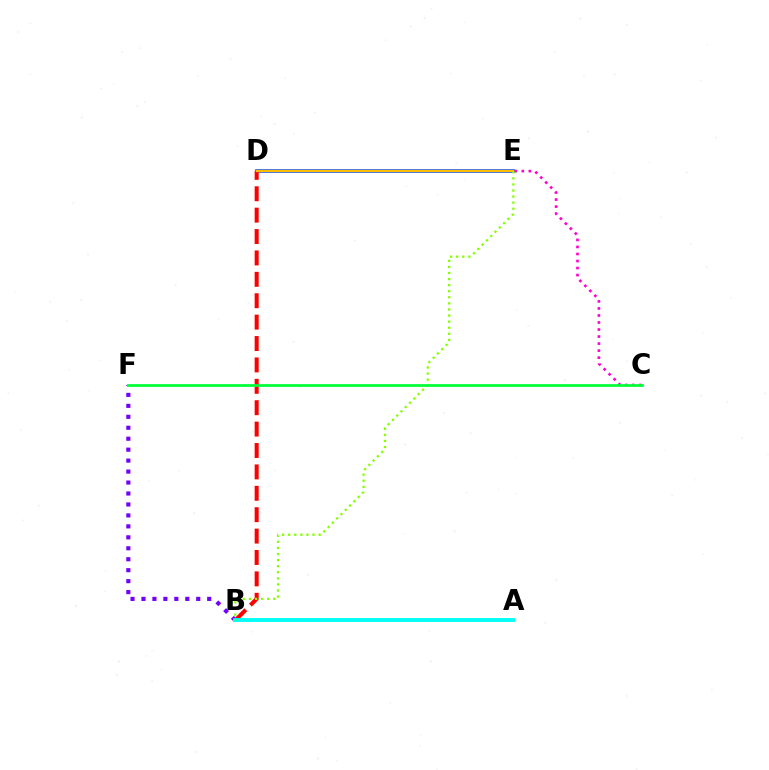{('B', 'F'): [{'color': '#7200ff', 'line_style': 'dotted', 'thickness': 2.98}], ('D', 'E'): [{'color': '#004bff', 'line_style': 'solid', 'thickness': 2.6}, {'color': '#ffbd00', 'line_style': 'solid', 'thickness': 1.68}], ('B', 'D'): [{'color': '#ff0000', 'line_style': 'dashed', 'thickness': 2.91}], ('A', 'B'): [{'color': '#00fff6', 'line_style': 'solid', 'thickness': 2.78}], ('C', 'E'): [{'color': '#ff00cf', 'line_style': 'dotted', 'thickness': 1.91}], ('B', 'E'): [{'color': '#84ff00', 'line_style': 'dotted', 'thickness': 1.65}], ('C', 'F'): [{'color': '#00ff39', 'line_style': 'solid', 'thickness': 1.98}]}